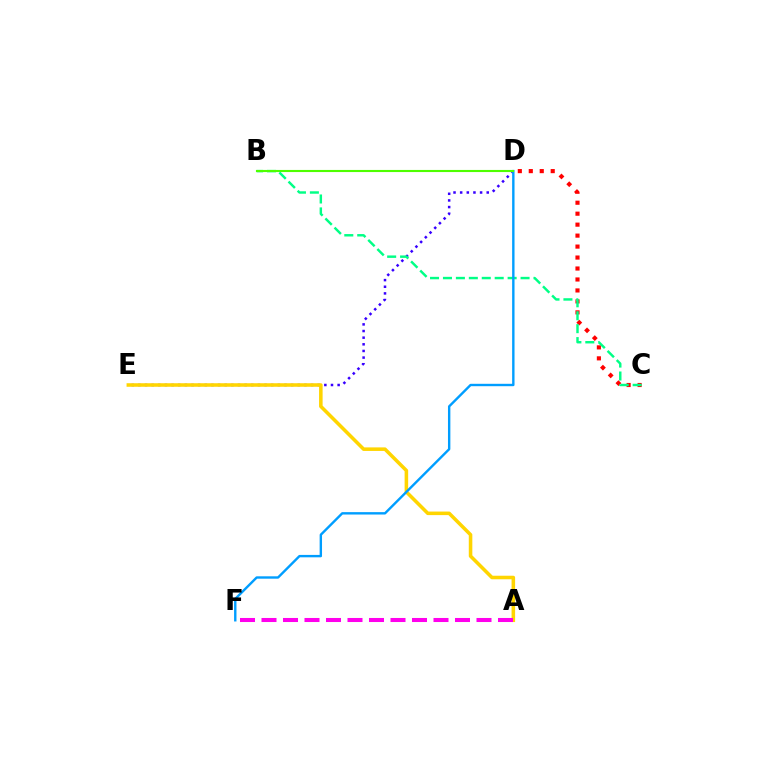{('D', 'E'): [{'color': '#3700ff', 'line_style': 'dotted', 'thickness': 1.8}], ('A', 'E'): [{'color': '#ffd500', 'line_style': 'solid', 'thickness': 2.56}], ('C', 'D'): [{'color': '#ff0000', 'line_style': 'dotted', 'thickness': 2.98}], ('B', 'C'): [{'color': '#00ff86', 'line_style': 'dashed', 'thickness': 1.76}], ('A', 'F'): [{'color': '#ff00ed', 'line_style': 'dashed', 'thickness': 2.92}], ('D', 'F'): [{'color': '#009eff', 'line_style': 'solid', 'thickness': 1.72}], ('B', 'D'): [{'color': '#4fff00', 'line_style': 'solid', 'thickness': 1.53}]}